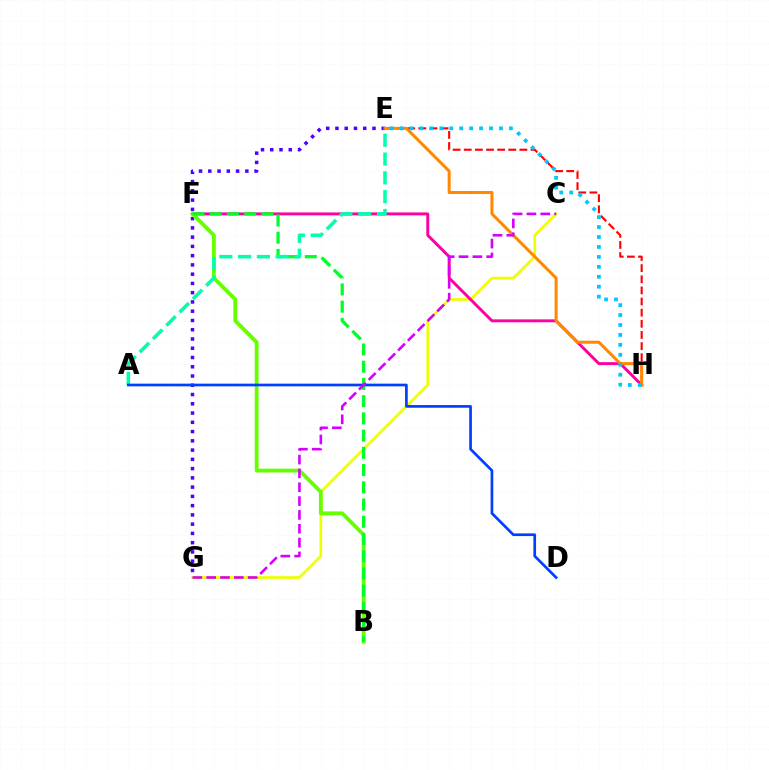{('E', 'G'): [{'color': '#4f00ff', 'line_style': 'dotted', 'thickness': 2.52}], ('C', 'G'): [{'color': '#eeff00', 'line_style': 'solid', 'thickness': 1.94}, {'color': '#d600ff', 'line_style': 'dashed', 'thickness': 1.88}], ('F', 'H'): [{'color': '#ff00a0', 'line_style': 'solid', 'thickness': 2.12}], ('E', 'H'): [{'color': '#ff0000', 'line_style': 'dashed', 'thickness': 1.51}, {'color': '#ff8800', 'line_style': 'solid', 'thickness': 2.17}, {'color': '#00c7ff', 'line_style': 'dotted', 'thickness': 2.7}], ('B', 'F'): [{'color': '#66ff00', 'line_style': 'solid', 'thickness': 2.75}, {'color': '#00ff27', 'line_style': 'dashed', 'thickness': 2.34}], ('A', 'E'): [{'color': '#00ffaf', 'line_style': 'dashed', 'thickness': 2.55}], ('A', 'D'): [{'color': '#003fff', 'line_style': 'solid', 'thickness': 1.94}]}